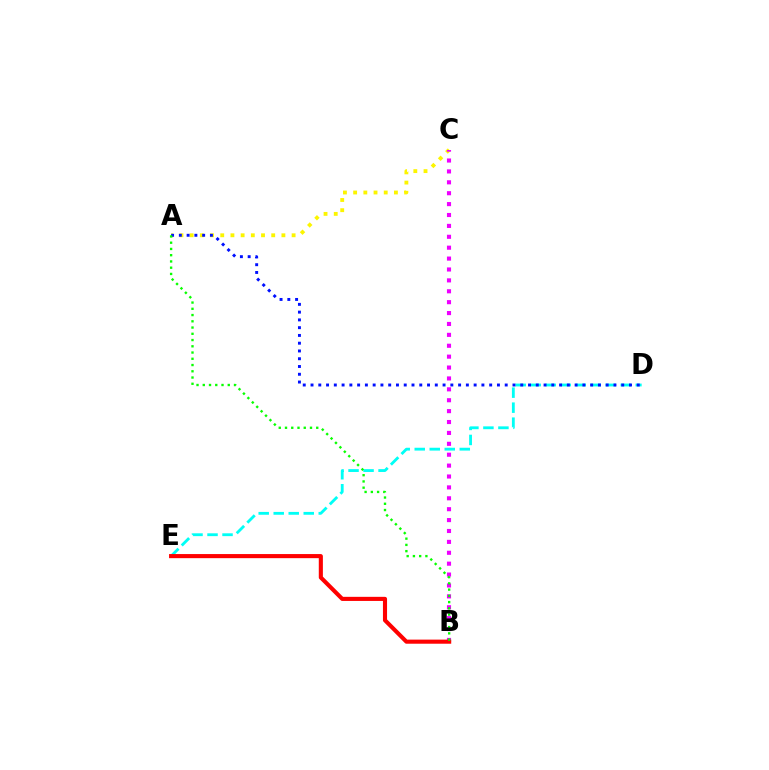{('D', 'E'): [{'color': '#00fff6', 'line_style': 'dashed', 'thickness': 2.04}], ('A', 'C'): [{'color': '#fcf500', 'line_style': 'dotted', 'thickness': 2.77}], ('B', 'C'): [{'color': '#ee00ff', 'line_style': 'dotted', 'thickness': 2.96}], ('A', 'D'): [{'color': '#0010ff', 'line_style': 'dotted', 'thickness': 2.11}], ('B', 'E'): [{'color': '#ff0000', 'line_style': 'solid', 'thickness': 2.95}], ('A', 'B'): [{'color': '#08ff00', 'line_style': 'dotted', 'thickness': 1.7}]}